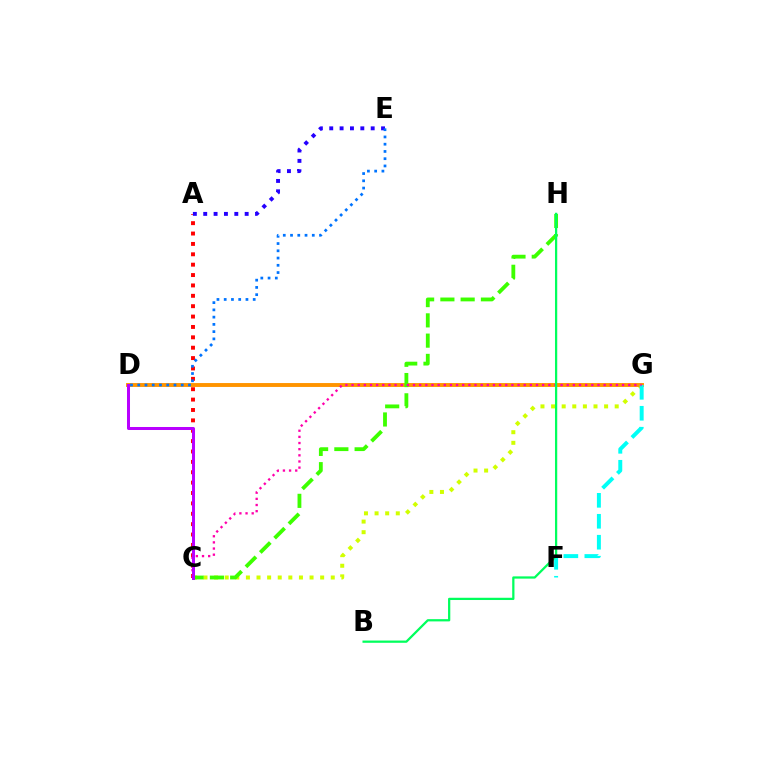{('C', 'G'): [{'color': '#d1ff00', 'line_style': 'dotted', 'thickness': 2.88}, {'color': '#ff00ac', 'line_style': 'dotted', 'thickness': 1.67}], ('D', 'G'): [{'color': '#ff9400', 'line_style': 'solid', 'thickness': 2.81}], ('F', 'G'): [{'color': '#00fff6', 'line_style': 'dashed', 'thickness': 2.85}], ('C', 'H'): [{'color': '#3dff00', 'line_style': 'dashed', 'thickness': 2.75}], ('A', 'C'): [{'color': '#ff0000', 'line_style': 'dotted', 'thickness': 2.82}], ('A', 'E'): [{'color': '#2500ff', 'line_style': 'dotted', 'thickness': 2.82}], ('C', 'D'): [{'color': '#b900ff', 'line_style': 'solid', 'thickness': 2.17}], ('D', 'E'): [{'color': '#0074ff', 'line_style': 'dotted', 'thickness': 1.97}], ('B', 'H'): [{'color': '#00ff5c', 'line_style': 'solid', 'thickness': 1.62}]}